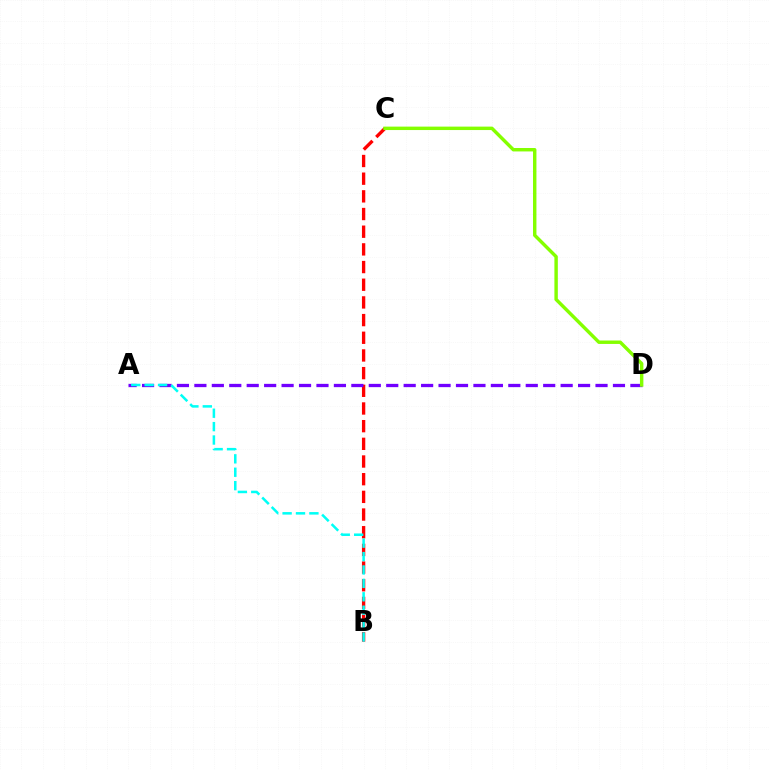{('B', 'C'): [{'color': '#ff0000', 'line_style': 'dashed', 'thickness': 2.4}], ('A', 'D'): [{'color': '#7200ff', 'line_style': 'dashed', 'thickness': 2.37}], ('A', 'B'): [{'color': '#00fff6', 'line_style': 'dashed', 'thickness': 1.82}], ('C', 'D'): [{'color': '#84ff00', 'line_style': 'solid', 'thickness': 2.47}]}